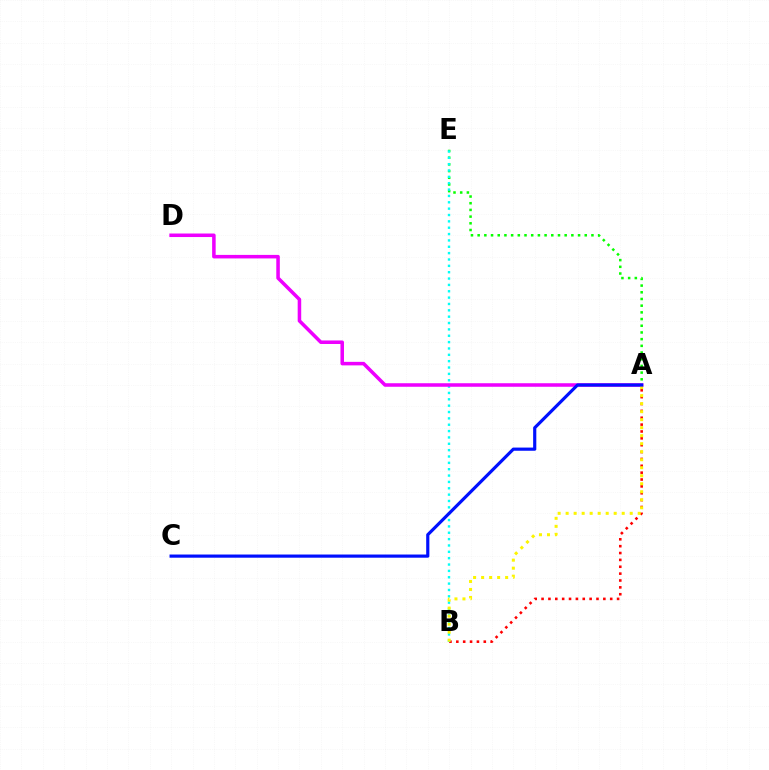{('A', 'B'): [{'color': '#ff0000', 'line_style': 'dotted', 'thickness': 1.87}, {'color': '#fcf500', 'line_style': 'dotted', 'thickness': 2.18}], ('A', 'E'): [{'color': '#08ff00', 'line_style': 'dotted', 'thickness': 1.82}], ('B', 'E'): [{'color': '#00fff6', 'line_style': 'dotted', 'thickness': 1.73}], ('A', 'D'): [{'color': '#ee00ff', 'line_style': 'solid', 'thickness': 2.54}], ('A', 'C'): [{'color': '#0010ff', 'line_style': 'solid', 'thickness': 2.28}]}